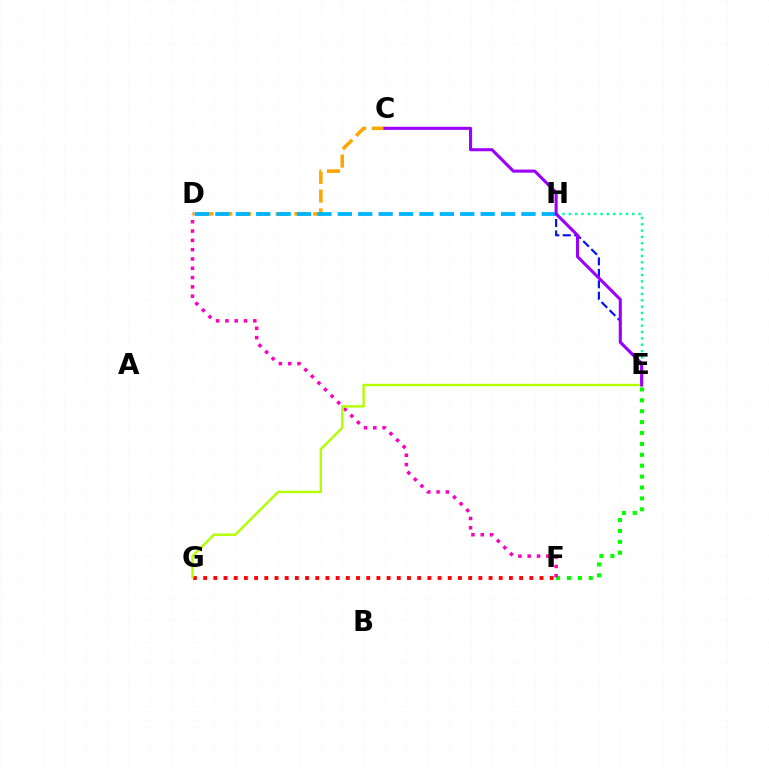{('E', 'F'): [{'color': '#08ff00', 'line_style': 'dotted', 'thickness': 2.96}], ('F', 'G'): [{'color': '#ff0000', 'line_style': 'dotted', 'thickness': 2.77}], ('E', 'H'): [{'color': '#00ff9d', 'line_style': 'dotted', 'thickness': 1.72}, {'color': '#0010ff', 'line_style': 'dashed', 'thickness': 1.55}], ('C', 'D'): [{'color': '#ffa500', 'line_style': 'dashed', 'thickness': 2.56}], ('D', 'F'): [{'color': '#ff00bd', 'line_style': 'dotted', 'thickness': 2.53}], ('E', 'G'): [{'color': '#b3ff00', 'line_style': 'solid', 'thickness': 1.73}], ('D', 'H'): [{'color': '#00b5ff', 'line_style': 'dashed', 'thickness': 2.77}], ('C', 'E'): [{'color': '#9b00ff', 'line_style': 'solid', 'thickness': 2.21}]}